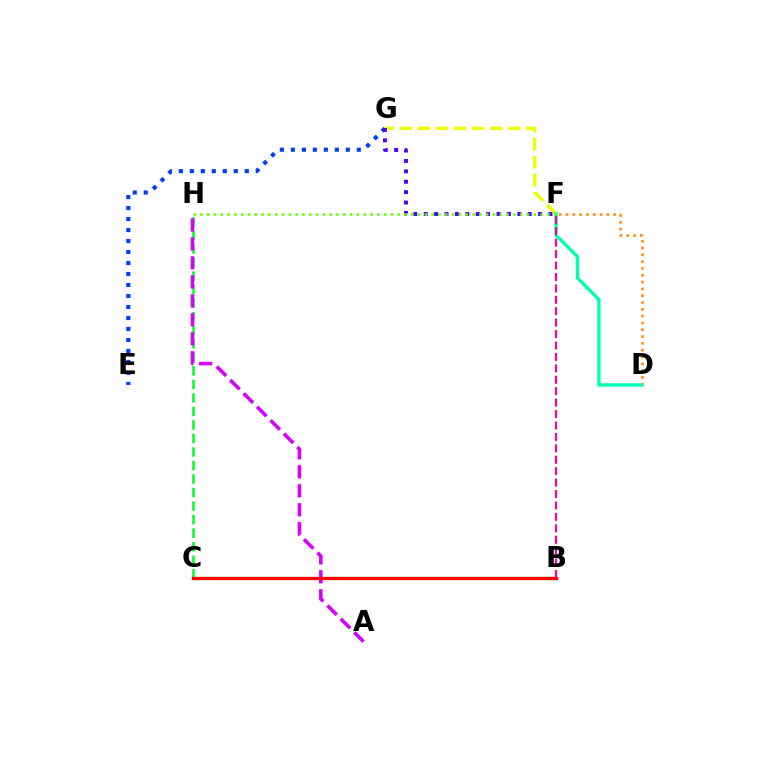{('B', 'C'): [{'color': '#00c7ff', 'line_style': 'solid', 'thickness': 1.54}, {'color': '#ff0000', 'line_style': 'solid', 'thickness': 2.39}], ('E', 'G'): [{'color': '#003fff', 'line_style': 'dotted', 'thickness': 2.99}], ('D', 'F'): [{'color': '#ff8800', 'line_style': 'dotted', 'thickness': 1.85}, {'color': '#00ffaf', 'line_style': 'solid', 'thickness': 2.42}], ('C', 'H'): [{'color': '#00ff27', 'line_style': 'dashed', 'thickness': 1.84}], ('A', 'H'): [{'color': '#d600ff', 'line_style': 'dashed', 'thickness': 2.58}], ('F', 'G'): [{'color': '#eeff00', 'line_style': 'dashed', 'thickness': 2.46}, {'color': '#4f00ff', 'line_style': 'dotted', 'thickness': 2.82}], ('F', 'H'): [{'color': '#66ff00', 'line_style': 'dotted', 'thickness': 1.85}], ('B', 'F'): [{'color': '#ff00a0', 'line_style': 'dashed', 'thickness': 1.55}]}